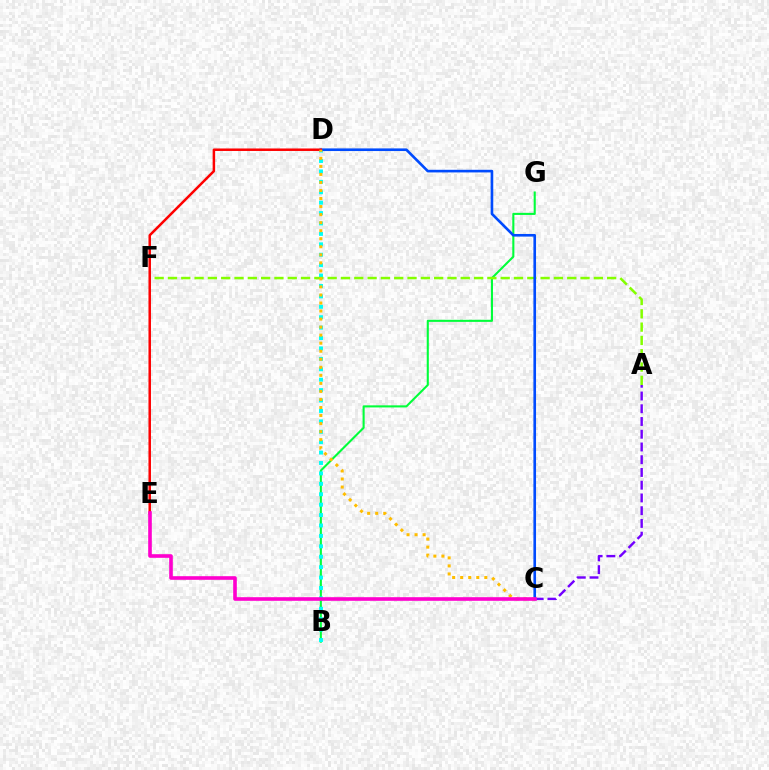{('B', 'G'): [{'color': '#00ff39', 'line_style': 'solid', 'thickness': 1.51}], ('B', 'D'): [{'color': '#00fff6', 'line_style': 'dotted', 'thickness': 2.83}], ('A', 'F'): [{'color': '#84ff00', 'line_style': 'dashed', 'thickness': 1.81}], ('C', 'D'): [{'color': '#004bff', 'line_style': 'solid', 'thickness': 1.9}, {'color': '#ffbd00', 'line_style': 'dotted', 'thickness': 2.18}], ('D', 'E'): [{'color': '#ff0000', 'line_style': 'solid', 'thickness': 1.8}], ('A', 'C'): [{'color': '#7200ff', 'line_style': 'dashed', 'thickness': 1.73}], ('C', 'E'): [{'color': '#ff00cf', 'line_style': 'solid', 'thickness': 2.6}]}